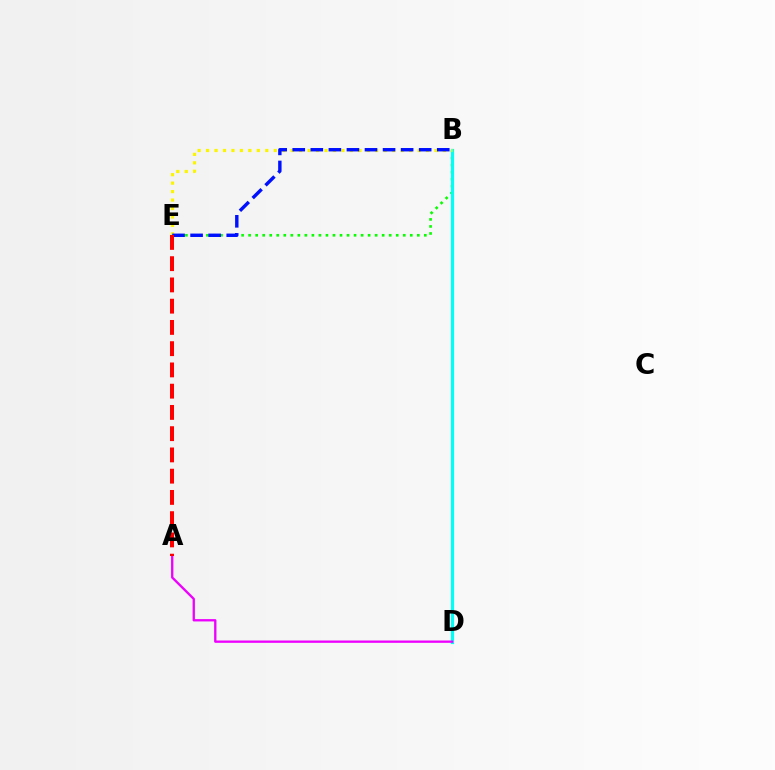{('B', 'E'): [{'color': '#08ff00', 'line_style': 'dotted', 'thickness': 1.91}, {'color': '#fcf500', 'line_style': 'dotted', 'thickness': 2.3}, {'color': '#0010ff', 'line_style': 'dashed', 'thickness': 2.45}], ('B', 'D'): [{'color': '#00fff6', 'line_style': 'solid', 'thickness': 2.29}], ('A', 'D'): [{'color': '#ee00ff', 'line_style': 'solid', 'thickness': 1.67}], ('A', 'E'): [{'color': '#ff0000', 'line_style': 'dashed', 'thickness': 2.89}]}